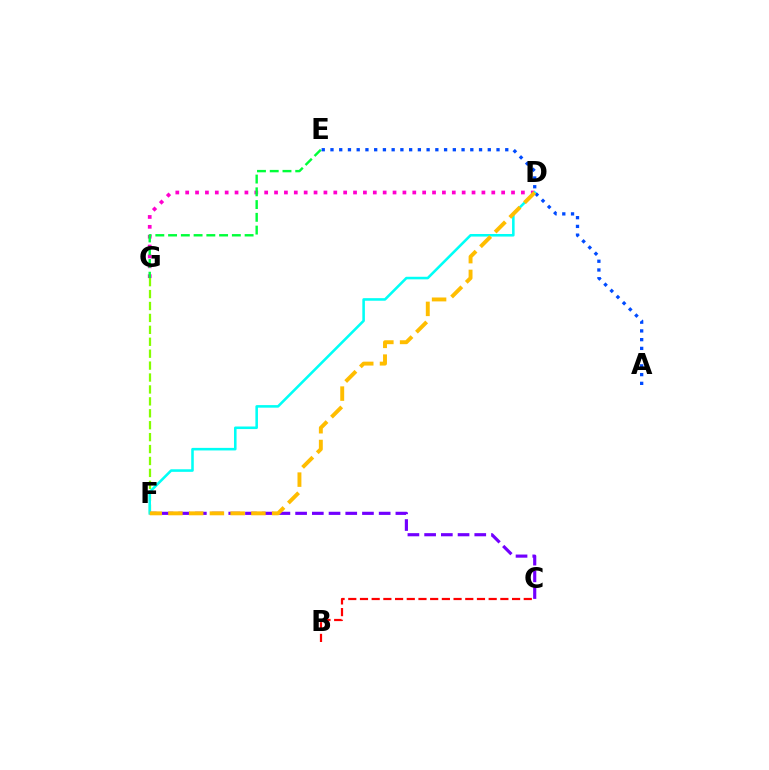{('B', 'C'): [{'color': '#ff0000', 'line_style': 'dashed', 'thickness': 1.59}], ('F', 'G'): [{'color': '#84ff00', 'line_style': 'dashed', 'thickness': 1.62}], ('C', 'F'): [{'color': '#7200ff', 'line_style': 'dashed', 'thickness': 2.27}], ('D', 'G'): [{'color': '#ff00cf', 'line_style': 'dotted', 'thickness': 2.68}], ('E', 'G'): [{'color': '#00ff39', 'line_style': 'dashed', 'thickness': 1.73}], ('D', 'F'): [{'color': '#00fff6', 'line_style': 'solid', 'thickness': 1.85}, {'color': '#ffbd00', 'line_style': 'dashed', 'thickness': 2.82}], ('A', 'E'): [{'color': '#004bff', 'line_style': 'dotted', 'thickness': 2.37}]}